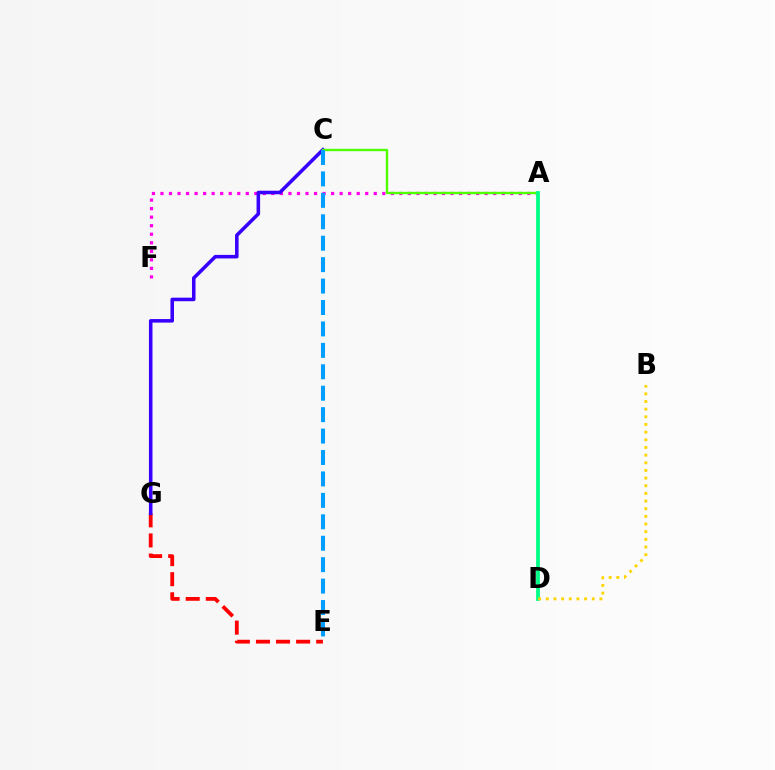{('A', 'F'): [{'color': '#ff00ed', 'line_style': 'dotted', 'thickness': 2.32}], ('E', 'G'): [{'color': '#ff0000', 'line_style': 'dashed', 'thickness': 2.73}], ('C', 'G'): [{'color': '#3700ff', 'line_style': 'solid', 'thickness': 2.55}], ('A', 'C'): [{'color': '#4fff00', 'line_style': 'solid', 'thickness': 1.72}], ('C', 'E'): [{'color': '#009eff', 'line_style': 'dashed', 'thickness': 2.91}], ('A', 'D'): [{'color': '#00ff86', 'line_style': 'solid', 'thickness': 2.72}], ('B', 'D'): [{'color': '#ffd500', 'line_style': 'dotted', 'thickness': 2.08}]}